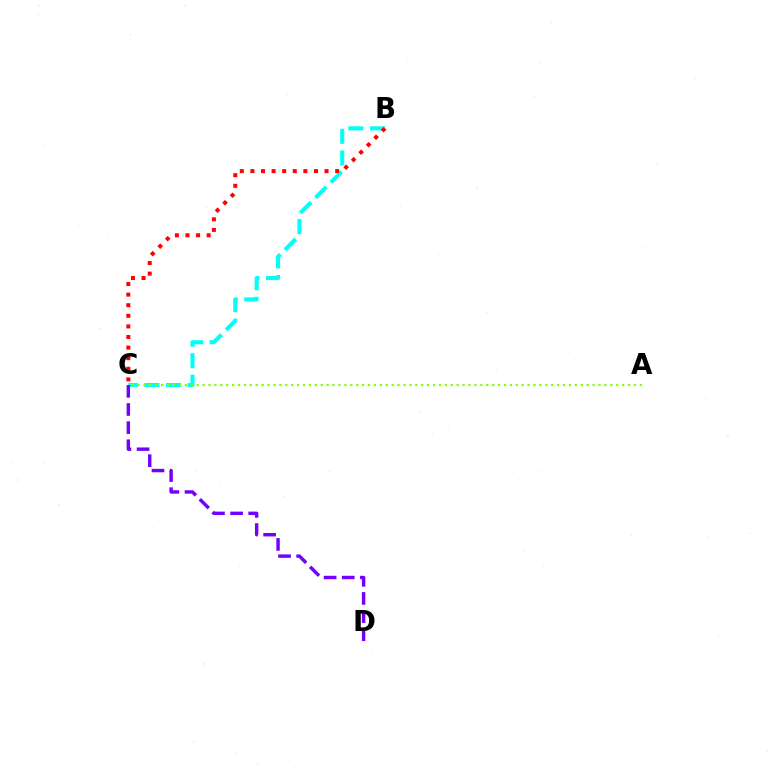{('B', 'C'): [{'color': '#00fff6', 'line_style': 'dashed', 'thickness': 2.93}, {'color': '#ff0000', 'line_style': 'dotted', 'thickness': 2.88}], ('A', 'C'): [{'color': '#84ff00', 'line_style': 'dotted', 'thickness': 1.61}], ('C', 'D'): [{'color': '#7200ff', 'line_style': 'dashed', 'thickness': 2.46}]}